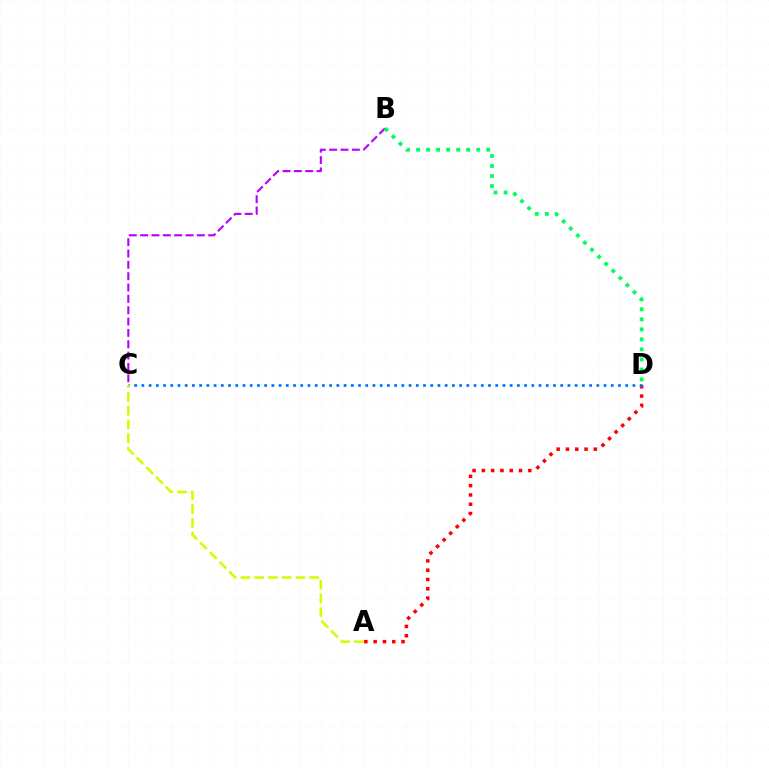{('B', 'C'): [{'color': '#b900ff', 'line_style': 'dashed', 'thickness': 1.54}], ('A', 'D'): [{'color': '#ff0000', 'line_style': 'dotted', 'thickness': 2.53}], ('C', 'D'): [{'color': '#0074ff', 'line_style': 'dotted', 'thickness': 1.96}], ('A', 'C'): [{'color': '#d1ff00', 'line_style': 'dashed', 'thickness': 1.87}], ('B', 'D'): [{'color': '#00ff5c', 'line_style': 'dotted', 'thickness': 2.72}]}